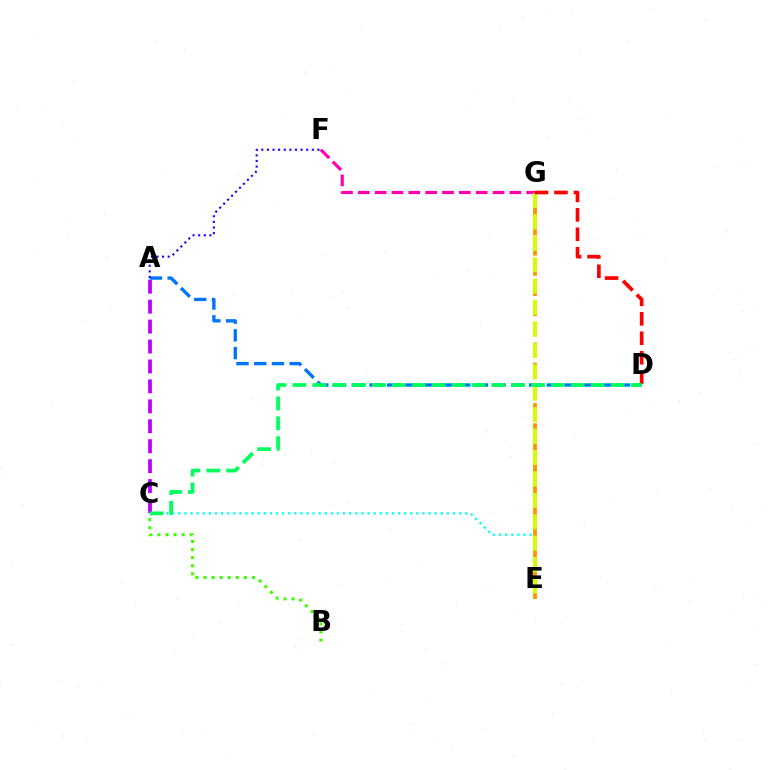{('F', 'G'): [{'color': '#ff00ac', 'line_style': 'dashed', 'thickness': 2.29}], ('C', 'E'): [{'color': '#00fff6', 'line_style': 'dotted', 'thickness': 1.66}], ('A', 'C'): [{'color': '#b900ff', 'line_style': 'dashed', 'thickness': 2.71}], ('B', 'C'): [{'color': '#3dff00', 'line_style': 'dotted', 'thickness': 2.19}], ('A', 'D'): [{'color': '#0074ff', 'line_style': 'dashed', 'thickness': 2.41}], ('E', 'G'): [{'color': '#ff9400', 'line_style': 'dashed', 'thickness': 2.74}, {'color': '#d1ff00', 'line_style': 'dashed', 'thickness': 2.91}], ('A', 'F'): [{'color': '#2500ff', 'line_style': 'dotted', 'thickness': 1.53}], ('D', 'G'): [{'color': '#ff0000', 'line_style': 'dashed', 'thickness': 2.64}], ('C', 'D'): [{'color': '#00ff5c', 'line_style': 'dashed', 'thickness': 2.7}]}